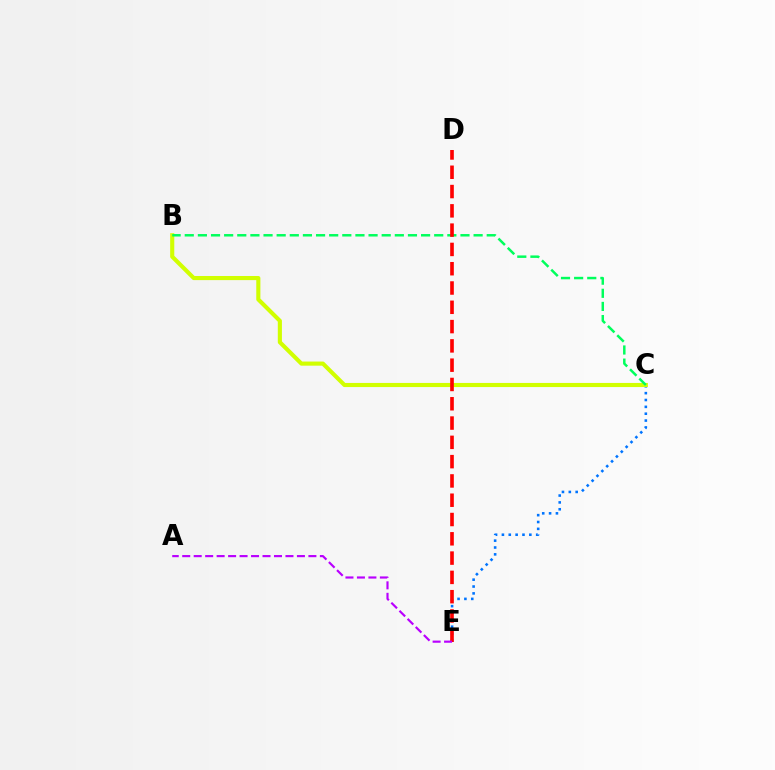{('C', 'E'): [{'color': '#0074ff', 'line_style': 'dotted', 'thickness': 1.86}], ('B', 'C'): [{'color': '#d1ff00', 'line_style': 'solid', 'thickness': 2.96}, {'color': '#00ff5c', 'line_style': 'dashed', 'thickness': 1.78}], ('D', 'E'): [{'color': '#ff0000', 'line_style': 'dashed', 'thickness': 2.62}], ('A', 'E'): [{'color': '#b900ff', 'line_style': 'dashed', 'thickness': 1.56}]}